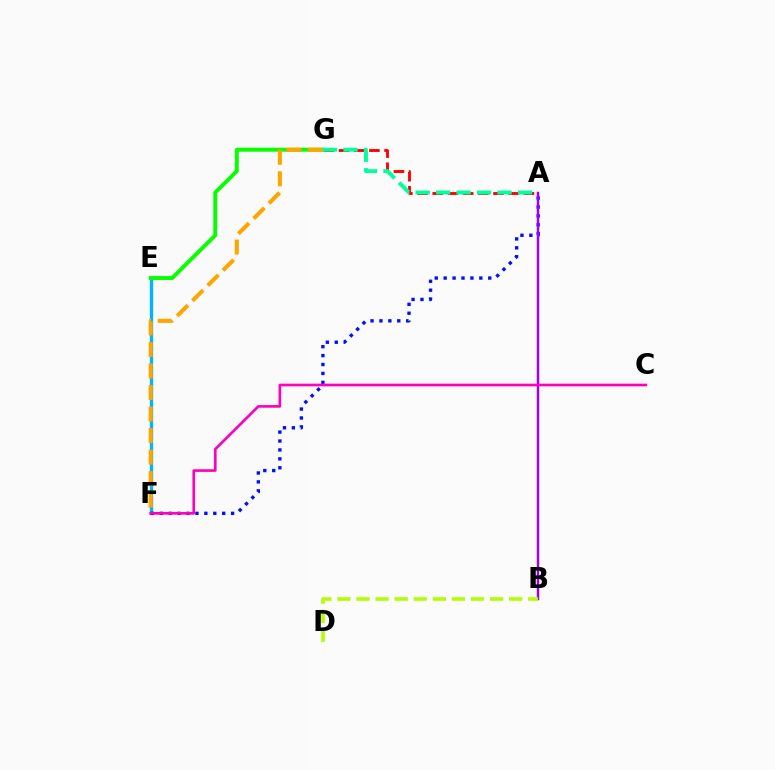{('E', 'F'): [{'color': '#00b5ff', 'line_style': 'solid', 'thickness': 2.41}], ('A', 'F'): [{'color': '#0010ff', 'line_style': 'dotted', 'thickness': 2.42}], ('A', 'B'): [{'color': '#9b00ff', 'line_style': 'solid', 'thickness': 1.77}], ('A', 'G'): [{'color': '#ff0000', 'line_style': 'dashed', 'thickness': 2.06}, {'color': '#00ff9d', 'line_style': 'dashed', 'thickness': 2.78}], ('C', 'F'): [{'color': '#ff00bd', 'line_style': 'solid', 'thickness': 1.91}], ('B', 'D'): [{'color': '#b3ff00', 'line_style': 'dashed', 'thickness': 2.59}], ('E', 'G'): [{'color': '#08ff00', 'line_style': 'solid', 'thickness': 2.84}], ('F', 'G'): [{'color': '#ffa500', 'line_style': 'dashed', 'thickness': 2.93}]}